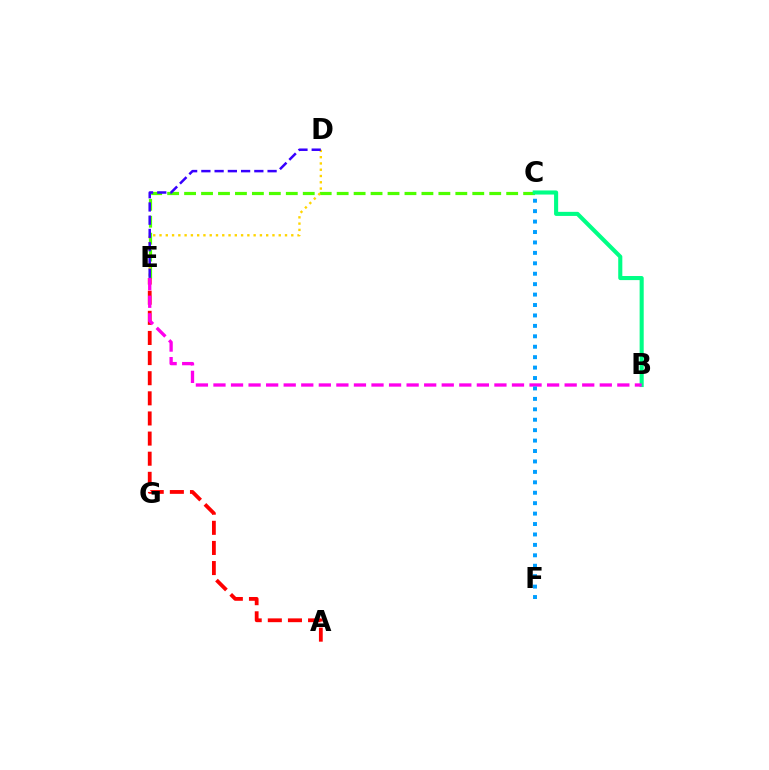{('C', 'E'): [{'color': '#4fff00', 'line_style': 'dashed', 'thickness': 2.3}], ('B', 'C'): [{'color': '#00ff86', 'line_style': 'solid', 'thickness': 2.95}], ('D', 'E'): [{'color': '#ffd500', 'line_style': 'dotted', 'thickness': 1.7}, {'color': '#3700ff', 'line_style': 'dashed', 'thickness': 1.8}], ('A', 'E'): [{'color': '#ff0000', 'line_style': 'dashed', 'thickness': 2.73}], ('B', 'E'): [{'color': '#ff00ed', 'line_style': 'dashed', 'thickness': 2.39}], ('C', 'F'): [{'color': '#009eff', 'line_style': 'dotted', 'thickness': 2.83}]}